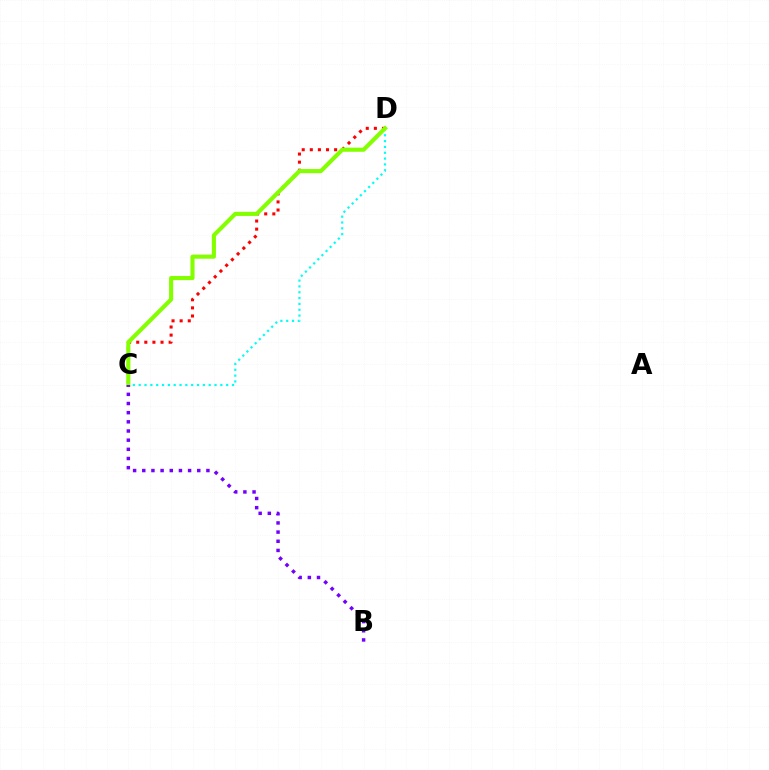{('C', 'D'): [{'color': '#ff0000', 'line_style': 'dotted', 'thickness': 2.2}, {'color': '#00fff6', 'line_style': 'dotted', 'thickness': 1.58}, {'color': '#84ff00', 'line_style': 'solid', 'thickness': 2.96}], ('B', 'C'): [{'color': '#7200ff', 'line_style': 'dotted', 'thickness': 2.49}]}